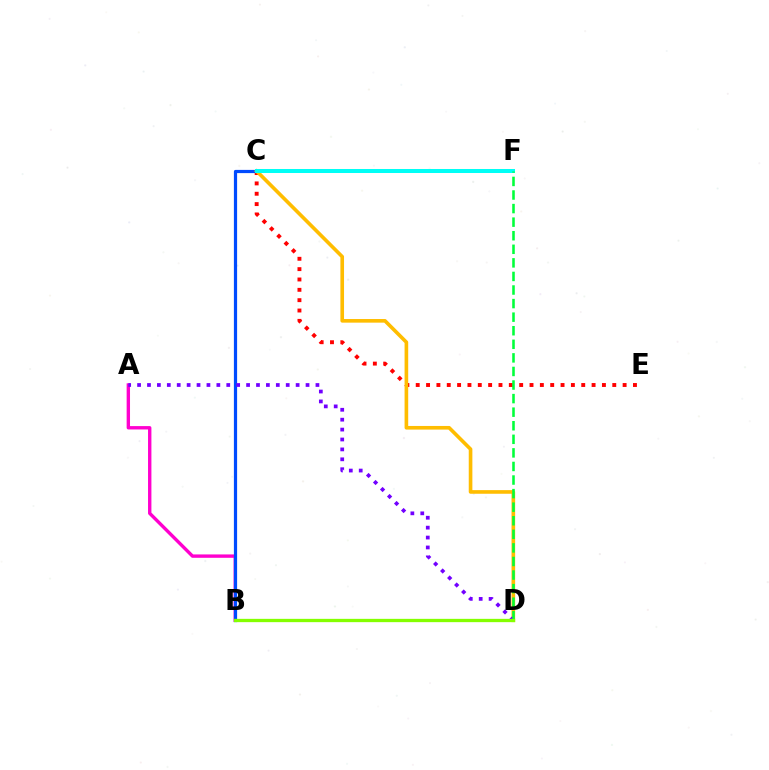{('A', 'B'): [{'color': '#ff00cf', 'line_style': 'solid', 'thickness': 2.43}], ('C', 'E'): [{'color': '#ff0000', 'line_style': 'dotted', 'thickness': 2.81}], ('B', 'C'): [{'color': '#004bff', 'line_style': 'solid', 'thickness': 2.31}], ('C', 'D'): [{'color': '#ffbd00', 'line_style': 'solid', 'thickness': 2.61}], ('C', 'F'): [{'color': '#00fff6', 'line_style': 'solid', 'thickness': 2.89}], ('A', 'D'): [{'color': '#7200ff', 'line_style': 'dotted', 'thickness': 2.69}], ('D', 'F'): [{'color': '#00ff39', 'line_style': 'dashed', 'thickness': 1.84}], ('B', 'D'): [{'color': '#84ff00', 'line_style': 'solid', 'thickness': 2.38}]}